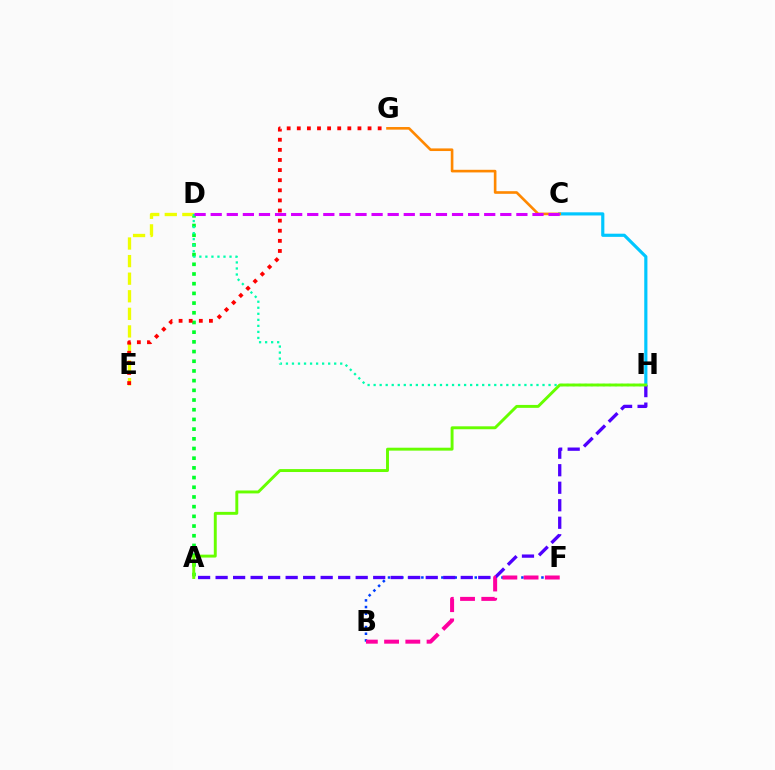{('A', 'D'): [{'color': '#00ff27', 'line_style': 'dotted', 'thickness': 2.63}], ('D', 'E'): [{'color': '#eeff00', 'line_style': 'dashed', 'thickness': 2.39}], ('C', 'H'): [{'color': '#00c7ff', 'line_style': 'solid', 'thickness': 2.28}], ('B', 'F'): [{'color': '#003fff', 'line_style': 'dotted', 'thickness': 1.81}, {'color': '#ff00a0', 'line_style': 'dashed', 'thickness': 2.88}], ('D', 'H'): [{'color': '#00ffaf', 'line_style': 'dotted', 'thickness': 1.64}], ('A', 'H'): [{'color': '#4f00ff', 'line_style': 'dashed', 'thickness': 2.38}, {'color': '#66ff00', 'line_style': 'solid', 'thickness': 2.1}], ('C', 'G'): [{'color': '#ff8800', 'line_style': 'solid', 'thickness': 1.89}], ('E', 'G'): [{'color': '#ff0000', 'line_style': 'dotted', 'thickness': 2.75}], ('C', 'D'): [{'color': '#d600ff', 'line_style': 'dashed', 'thickness': 2.19}]}